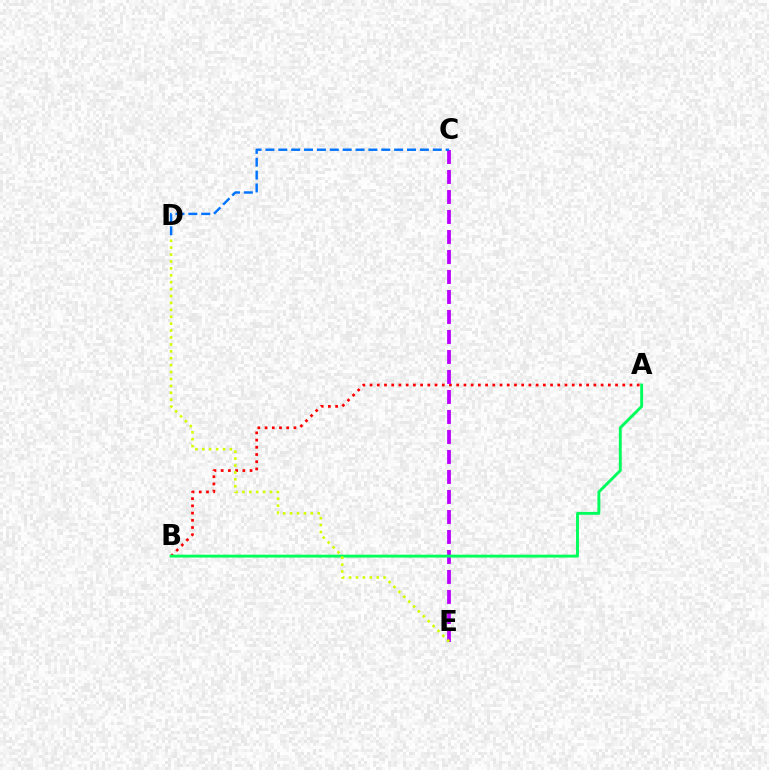{('A', 'B'): [{'color': '#ff0000', 'line_style': 'dotted', 'thickness': 1.96}, {'color': '#00ff5c', 'line_style': 'solid', 'thickness': 2.09}], ('C', 'E'): [{'color': '#b900ff', 'line_style': 'dashed', 'thickness': 2.72}], ('C', 'D'): [{'color': '#0074ff', 'line_style': 'dashed', 'thickness': 1.75}], ('D', 'E'): [{'color': '#d1ff00', 'line_style': 'dotted', 'thickness': 1.88}]}